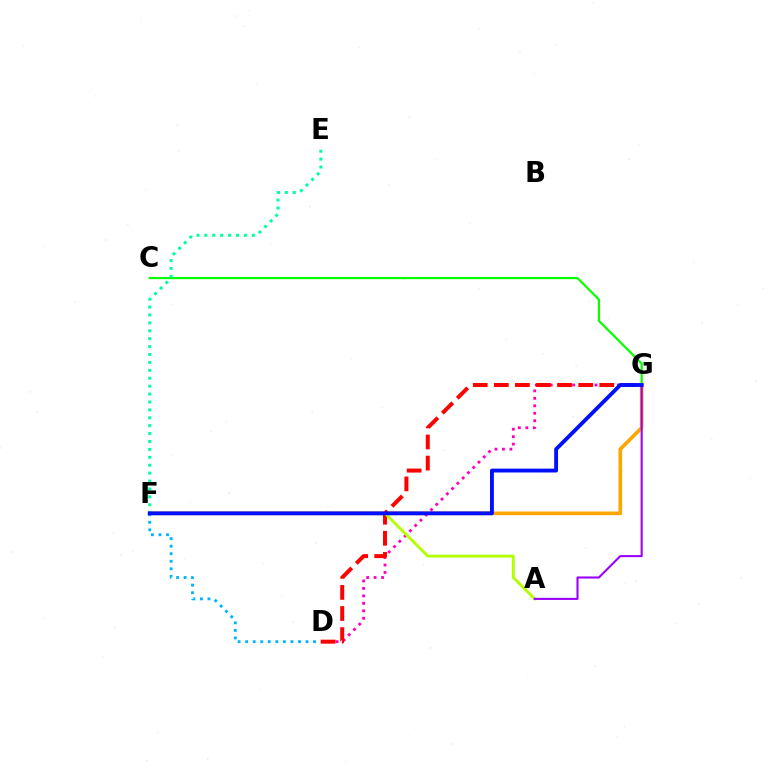{('F', 'G'): [{'color': '#ffa500', 'line_style': 'solid', 'thickness': 2.62}, {'color': '#0010ff', 'line_style': 'solid', 'thickness': 2.78}], ('D', 'G'): [{'color': '#ff00bd', 'line_style': 'dotted', 'thickness': 2.03}, {'color': '#ff0000', 'line_style': 'dashed', 'thickness': 2.87}], ('D', 'F'): [{'color': '#00b5ff', 'line_style': 'dotted', 'thickness': 2.05}], ('A', 'F'): [{'color': '#b3ff00', 'line_style': 'solid', 'thickness': 2.06}], ('A', 'G'): [{'color': '#9b00ff', 'line_style': 'solid', 'thickness': 1.5}], ('C', 'G'): [{'color': '#08ff00', 'line_style': 'solid', 'thickness': 1.59}], ('E', 'F'): [{'color': '#00ff9d', 'line_style': 'dotted', 'thickness': 2.15}]}